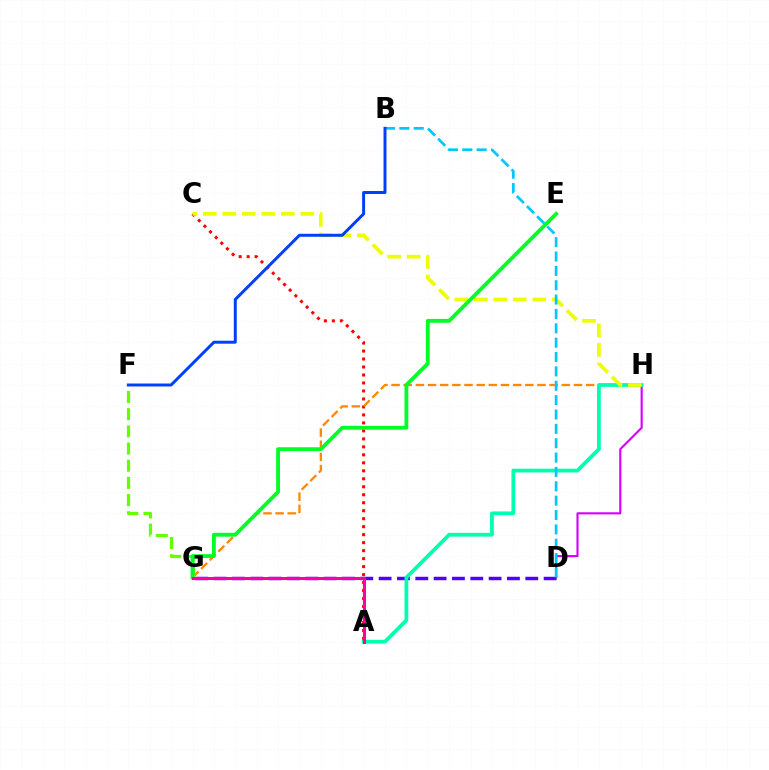{('A', 'C'): [{'color': '#ff0000', 'line_style': 'dotted', 'thickness': 2.17}], ('D', 'H'): [{'color': '#d600ff', 'line_style': 'solid', 'thickness': 1.53}], ('G', 'H'): [{'color': '#ff8800', 'line_style': 'dashed', 'thickness': 1.65}], ('D', 'G'): [{'color': '#4f00ff', 'line_style': 'dashed', 'thickness': 2.49}], ('A', 'H'): [{'color': '#00ffaf', 'line_style': 'solid', 'thickness': 2.71}], ('C', 'H'): [{'color': '#eeff00', 'line_style': 'dashed', 'thickness': 2.65}], ('F', 'G'): [{'color': '#66ff00', 'line_style': 'dashed', 'thickness': 2.33}], ('E', 'G'): [{'color': '#00ff27', 'line_style': 'solid', 'thickness': 2.76}], ('B', 'D'): [{'color': '#00c7ff', 'line_style': 'dashed', 'thickness': 1.95}], ('B', 'F'): [{'color': '#003fff', 'line_style': 'solid', 'thickness': 2.14}], ('A', 'G'): [{'color': '#ff00a0', 'line_style': 'solid', 'thickness': 2.2}]}